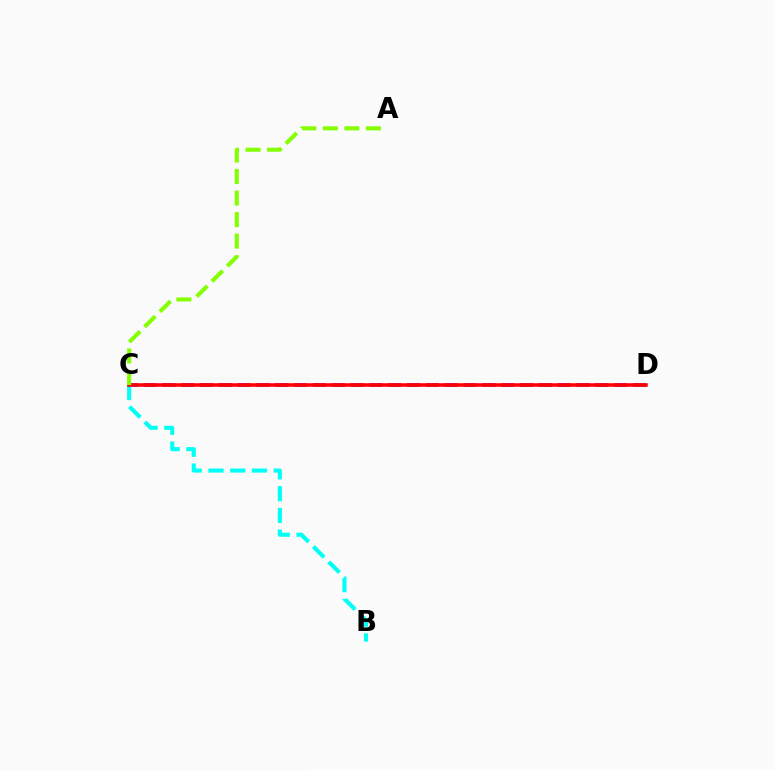{('C', 'D'): [{'color': '#7200ff', 'line_style': 'dashed', 'thickness': 2.56}, {'color': '#ff0000', 'line_style': 'solid', 'thickness': 2.56}], ('B', 'C'): [{'color': '#00fff6', 'line_style': 'dashed', 'thickness': 2.95}], ('A', 'C'): [{'color': '#84ff00', 'line_style': 'dashed', 'thickness': 2.92}]}